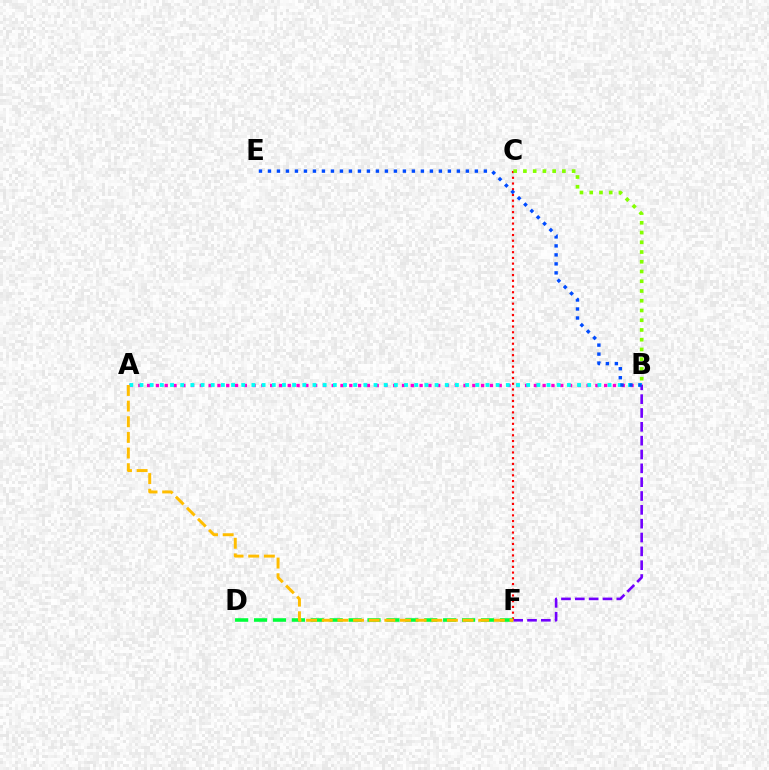{('A', 'B'): [{'color': '#ff00cf', 'line_style': 'dotted', 'thickness': 2.39}, {'color': '#00fff6', 'line_style': 'dotted', 'thickness': 2.76}], ('B', 'F'): [{'color': '#7200ff', 'line_style': 'dashed', 'thickness': 1.88}], ('C', 'F'): [{'color': '#ff0000', 'line_style': 'dotted', 'thickness': 1.55}], ('B', 'C'): [{'color': '#84ff00', 'line_style': 'dotted', 'thickness': 2.65}], ('B', 'E'): [{'color': '#004bff', 'line_style': 'dotted', 'thickness': 2.44}], ('D', 'F'): [{'color': '#00ff39', 'line_style': 'dashed', 'thickness': 2.57}], ('A', 'F'): [{'color': '#ffbd00', 'line_style': 'dashed', 'thickness': 2.13}]}